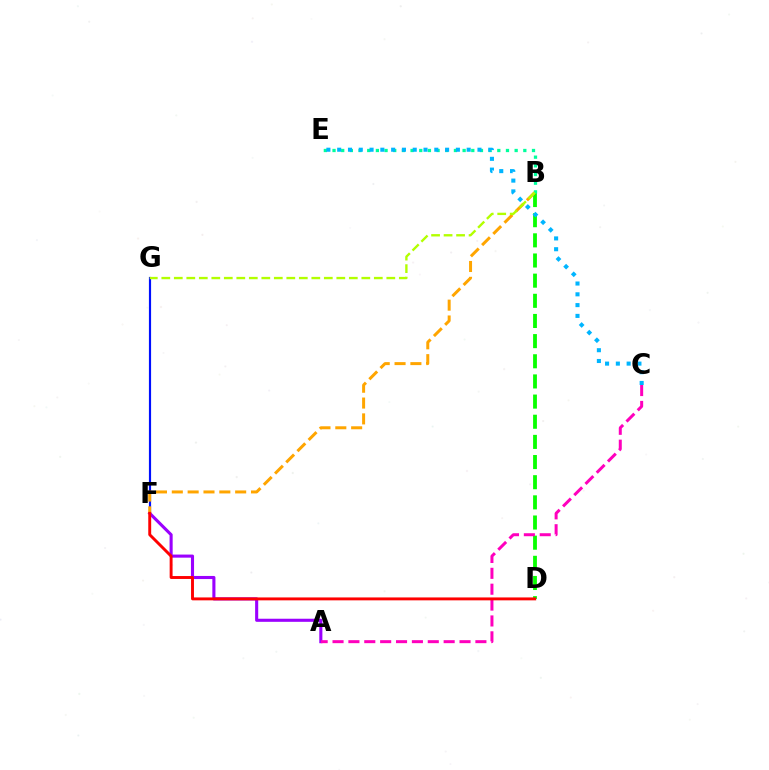{('A', 'F'): [{'color': '#9b00ff', 'line_style': 'solid', 'thickness': 2.22}], ('F', 'G'): [{'color': '#0010ff', 'line_style': 'solid', 'thickness': 1.56}], ('B', 'D'): [{'color': '#08ff00', 'line_style': 'dashed', 'thickness': 2.74}], ('B', 'F'): [{'color': '#ffa500', 'line_style': 'dashed', 'thickness': 2.15}], ('B', 'E'): [{'color': '#00ff9d', 'line_style': 'dotted', 'thickness': 2.36}], ('A', 'C'): [{'color': '#ff00bd', 'line_style': 'dashed', 'thickness': 2.16}], ('C', 'E'): [{'color': '#00b5ff', 'line_style': 'dotted', 'thickness': 2.93}], ('D', 'F'): [{'color': '#ff0000', 'line_style': 'solid', 'thickness': 2.1}], ('B', 'G'): [{'color': '#b3ff00', 'line_style': 'dashed', 'thickness': 1.7}]}